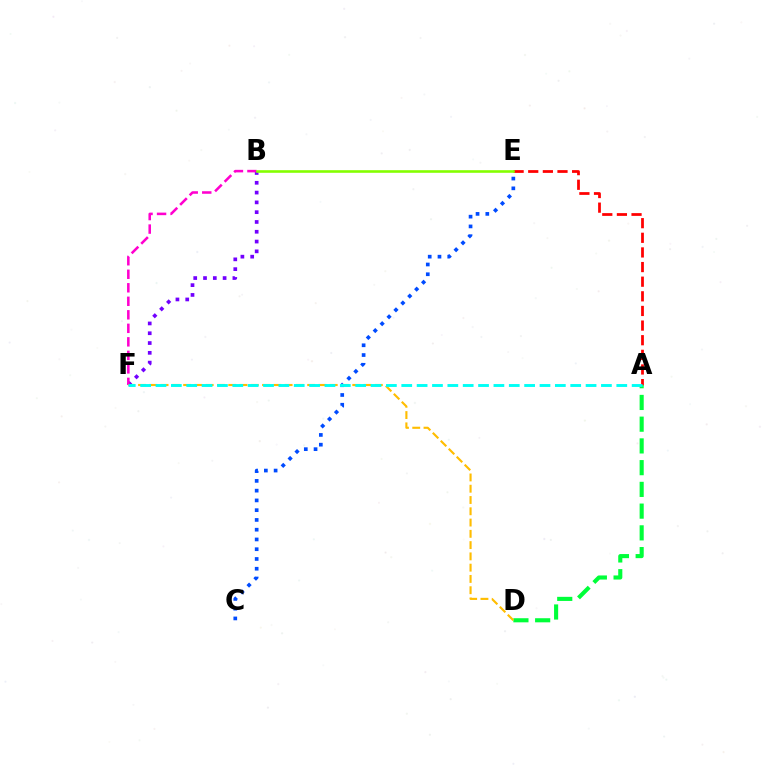{('A', 'E'): [{'color': '#ff0000', 'line_style': 'dashed', 'thickness': 1.99}], ('B', 'F'): [{'color': '#7200ff', 'line_style': 'dotted', 'thickness': 2.66}, {'color': '#ff00cf', 'line_style': 'dashed', 'thickness': 1.84}], ('C', 'E'): [{'color': '#004bff', 'line_style': 'dotted', 'thickness': 2.65}], ('A', 'D'): [{'color': '#00ff39', 'line_style': 'dashed', 'thickness': 2.95}], ('D', 'F'): [{'color': '#ffbd00', 'line_style': 'dashed', 'thickness': 1.53}], ('A', 'F'): [{'color': '#00fff6', 'line_style': 'dashed', 'thickness': 2.09}], ('B', 'E'): [{'color': '#84ff00', 'line_style': 'solid', 'thickness': 1.87}]}